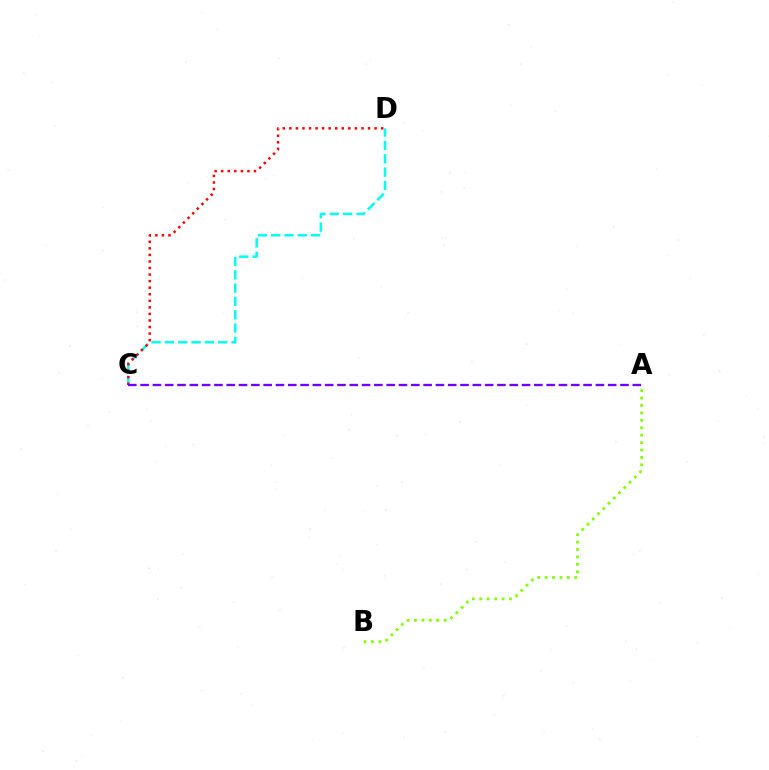{('A', 'B'): [{'color': '#84ff00', 'line_style': 'dotted', 'thickness': 2.02}], ('C', 'D'): [{'color': '#00fff6', 'line_style': 'dashed', 'thickness': 1.81}, {'color': '#ff0000', 'line_style': 'dotted', 'thickness': 1.78}], ('A', 'C'): [{'color': '#7200ff', 'line_style': 'dashed', 'thickness': 1.67}]}